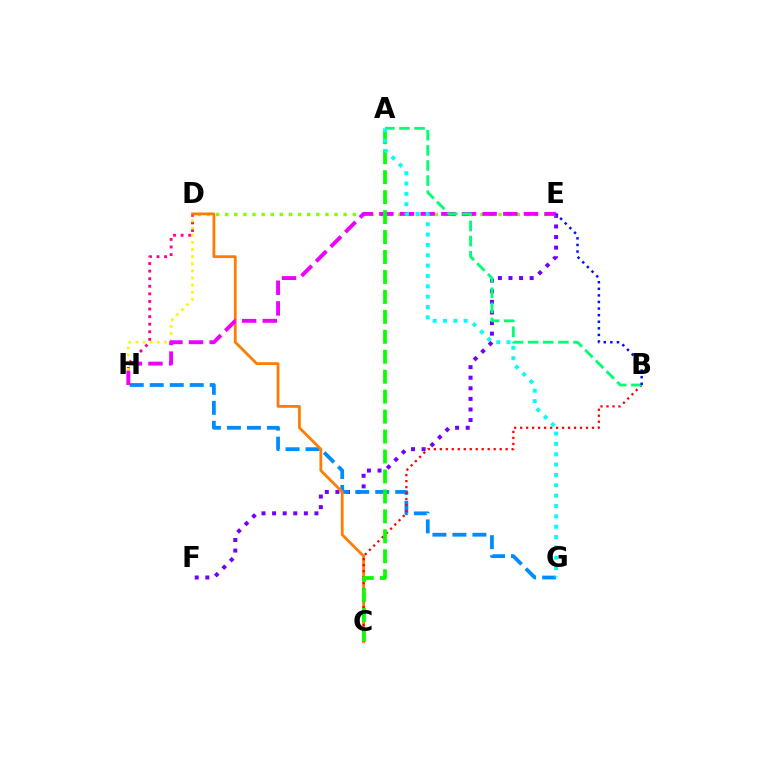{('D', 'H'): [{'color': '#ff0094', 'line_style': 'dotted', 'thickness': 2.06}, {'color': '#fcf500', 'line_style': 'dotted', 'thickness': 1.94}], ('E', 'F'): [{'color': '#7200ff', 'line_style': 'dotted', 'thickness': 2.88}], ('D', 'E'): [{'color': '#84ff00', 'line_style': 'dotted', 'thickness': 2.48}], ('G', 'H'): [{'color': '#008cff', 'line_style': 'dashed', 'thickness': 2.72}], ('C', 'D'): [{'color': '#ff7c00', 'line_style': 'solid', 'thickness': 2.0}], ('E', 'H'): [{'color': '#ee00ff', 'line_style': 'dashed', 'thickness': 2.81}], ('B', 'C'): [{'color': '#ff0000', 'line_style': 'dotted', 'thickness': 1.63}], ('A', 'C'): [{'color': '#08ff00', 'line_style': 'dashed', 'thickness': 2.71}], ('A', 'B'): [{'color': '#00ff74', 'line_style': 'dashed', 'thickness': 2.05}], ('A', 'G'): [{'color': '#00fff6', 'line_style': 'dotted', 'thickness': 2.81}], ('B', 'E'): [{'color': '#0010ff', 'line_style': 'dotted', 'thickness': 1.79}]}